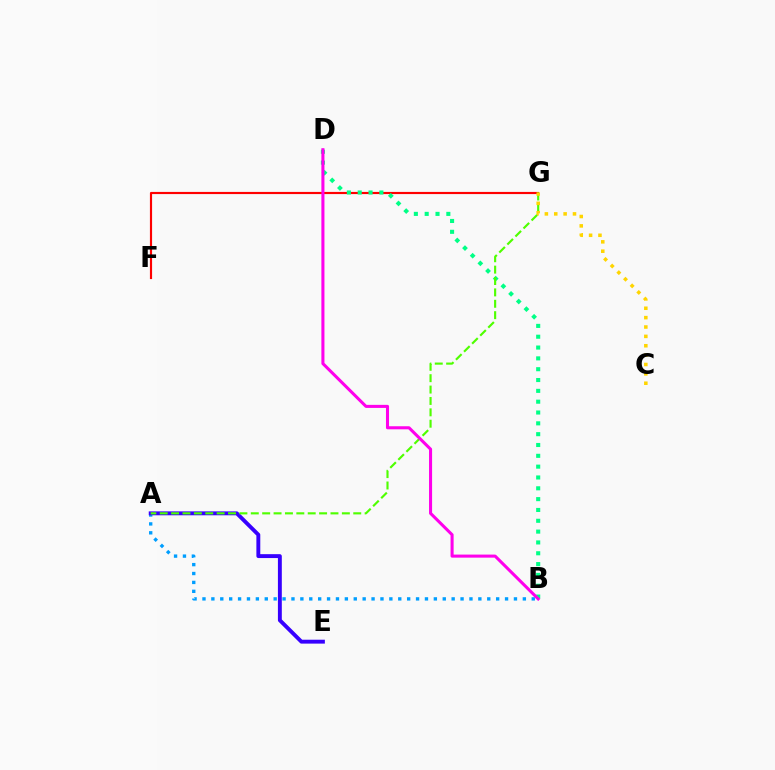{('F', 'G'): [{'color': '#ff0000', 'line_style': 'solid', 'thickness': 1.56}], ('A', 'B'): [{'color': '#009eff', 'line_style': 'dotted', 'thickness': 2.42}], ('A', 'E'): [{'color': '#3700ff', 'line_style': 'solid', 'thickness': 2.81}], ('B', 'D'): [{'color': '#00ff86', 'line_style': 'dotted', 'thickness': 2.94}, {'color': '#ff00ed', 'line_style': 'solid', 'thickness': 2.2}], ('A', 'G'): [{'color': '#4fff00', 'line_style': 'dashed', 'thickness': 1.55}], ('C', 'G'): [{'color': '#ffd500', 'line_style': 'dotted', 'thickness': 2.55}]}